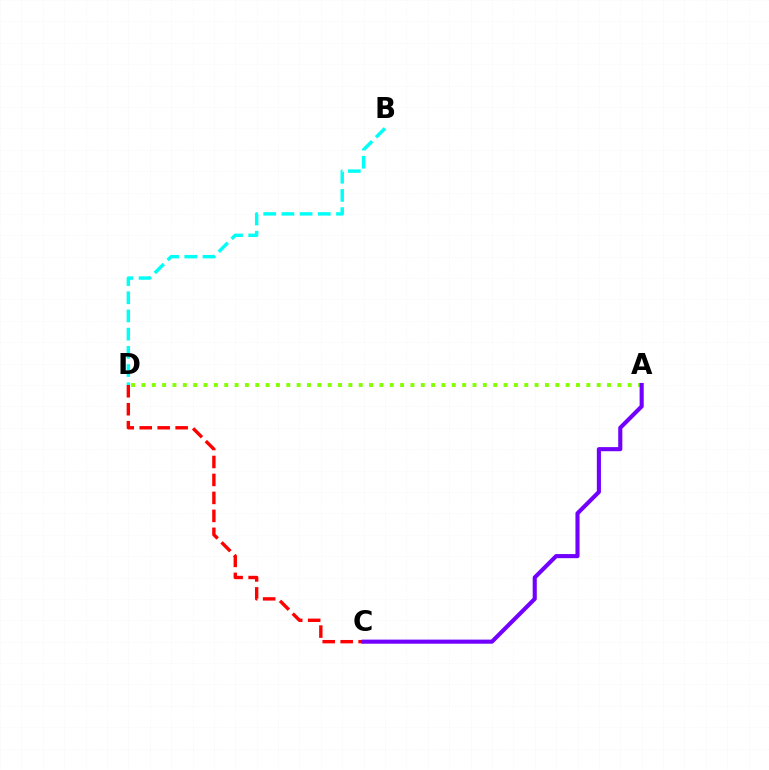{('C', 'D'): [{'color': '#ff0000', 'line_style': 'dashed', 'thickness': 2.44}], ('A', 'D'): [{'color': '#84ff00', 'line_style': 'dotted', 'thickness': 2.81}], ('B', 'D'): [{'color': '#00fff6', 'line_style': 'dashed', 'thickness': 2.47}], ('A', 'C'): [{'color': '#7200ff', 'line_style': 'solid', 'thickness': 2.96}]}